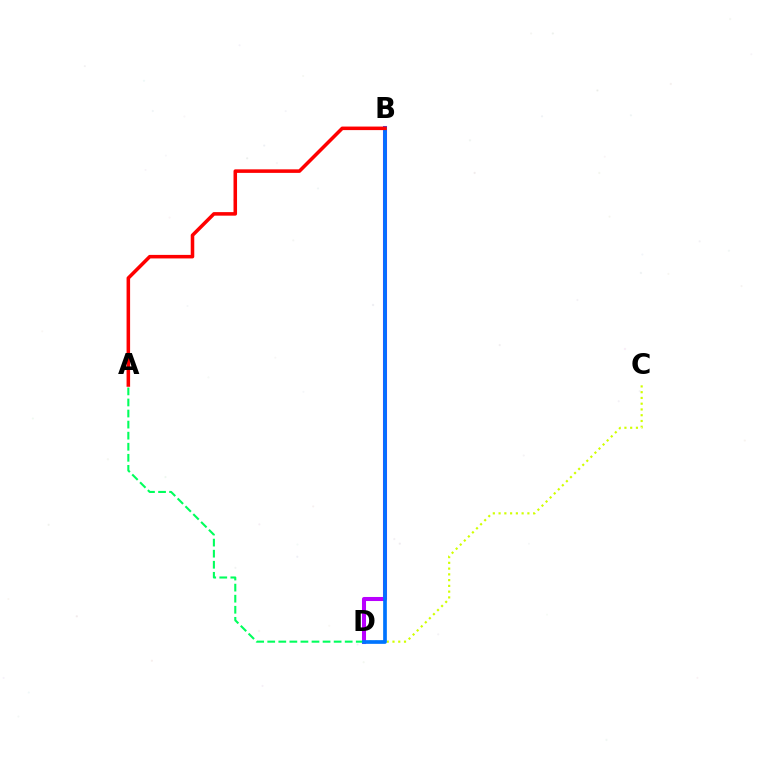{('C', 'D'): [{'color': '#d1ff00', 'line_style': 'dotted', 'thickness': 1.56}], ('B', 'D'): [{'color': '#b900ff', 'line_style': 'solid', 'thickness': 2.92}, {'color': '#0074ff', 'line_style': 'solid', 'thickness': 2.66}], ('A', 'D'): [{'color': '#00ff5c', 'line_style': 'dashed', 'thickness': 1.5}], ('A', 'B'): [{'color': '#ff0000', 'line_style': 'solid', 'thickness': 2.55}]}